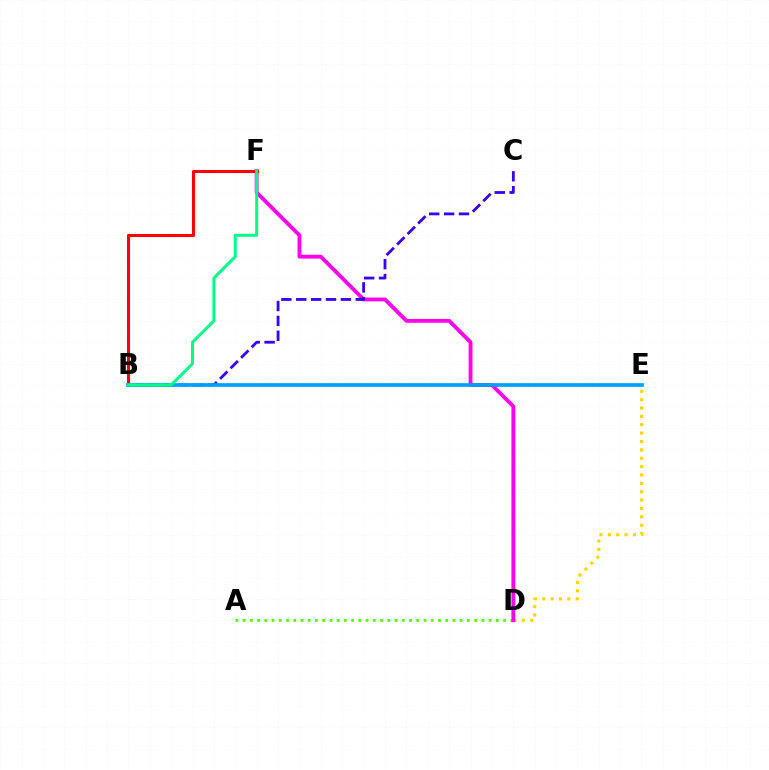{('A', 'D'): [{'color': '#4fff00', 'line_style': 'dotted', 'thickness': 1.97}], ('D', 'E'): [{'color': '#ffd500', 'line_style': 'dotted', 'thickness': 2.27}], ('D', 'F'): [{'color': '#ff00ed', 'line_style': 'solid', 'thickness': 2.75}], ('B', 'C'): [{'color': '#3700ff', 'line_style': 'dashed', 'thickness': 2.02}], ('B', 'F'): [{'color': '#ff0000', 'line_style': 'solid', 'thickness': 2.2}, {'color': '#00ff86', 'line_style': 'solid', 'thickness': 2.15}], ('B', 'E'): [{'color': '#009eff', 'line_style': 'solid', 'thickness': 2.65}]}